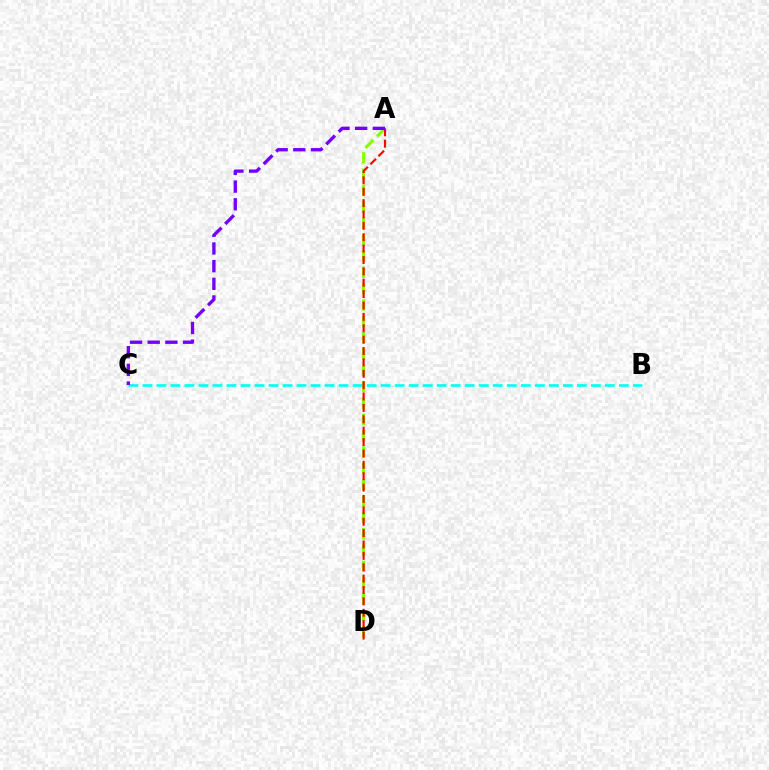{('B', 'C'): [{'color': '#00fff6', 'line_style': 'dashed', 'thickness': 1.9}], ('A', 'D'): [{'color': '#84ff00', 'line_style': 'dashed', 'thickness': 2.22}, {'color': '#ff0000', 'line_style': 'dashed', 'thickness': 1.55}], ('A', 'C'): [{'color': '#7200ff', 'line_style': 'dashed', 'thickness': 2.4}]}